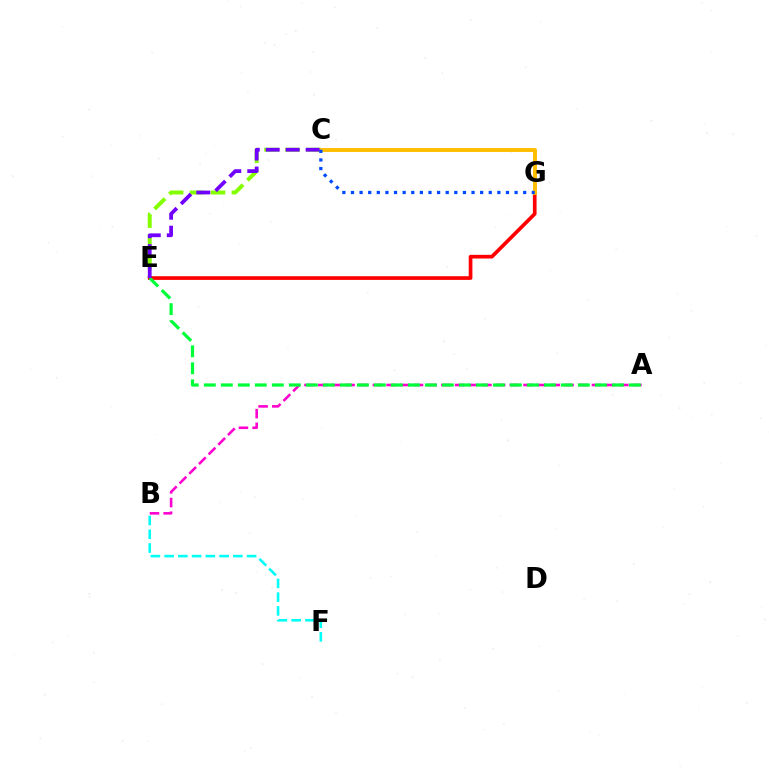{('C', 'E'): [{'color': '#84ff00', 'line_style': 'dashed', 'thickness': 2.85}, {'color': '#7200ff', 'line_style': 'dashed', 'thickness': 2.71}], ('E', 'G'): [{'color': '#ff0000', 'line_style': 'solid', 'thickness': 2.65}], ('C', 'G'): [{'color': '#ffbd00', 'line_style': 'solid', 'thickness': 2.81}, {'color': '#004bff', 'line_style': 'dotted', 'thickness': 2.34}], ('A', 'B'): [{'color': '#ff00cf', 'line_style': 'dashed', 'thickness': 1.86}], ('A', 'E'): [{'color': '#00ff39', 'line_style': 'dashed', 'thickness': 2.31}], ('B', 'F'): [{'color': '#00fff6', 'line_style': 'dashed', 'thickness': 1.87}]}